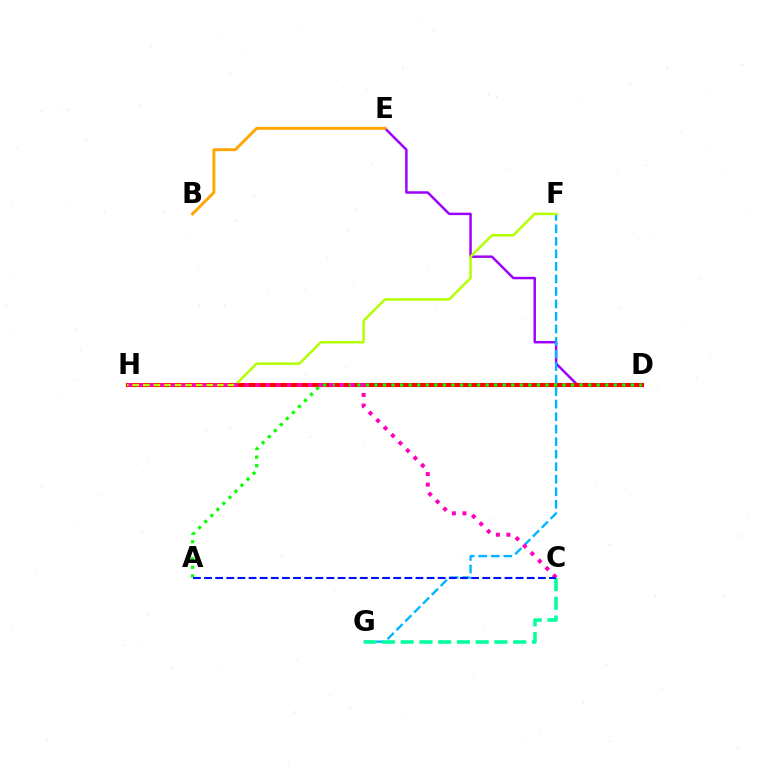{('D', 'E'): [{'color': '#9b00ff', 'line_style': 'solid', 'thickness': 1.77}], ('D', 'H'): [{'color': '#ff0000', 'line_style': 'solid', 'thickness': 2.95}], ('F', 'G'): [{'color': '#00b5ff', 'line_style': 'dashed', 'thickness': 1.7}], ('C', 'G'): [{'color': '#00ff9d', 'line_style': 'dashed', 'thickness': 2.55}], ('F', 'H'): [{'color': '#b3ff00', 'line_style': 'solid', 'thickness': 1.78}], ('A', 'D'): [{'color': '#08ff00', 'line_style': 'dotted', 'thickness': 2.32}], ('C', 'H'): [{'color': '#ff00bd', 'line_style': 'dotted', 'thickness': 2.87}], ('A', 'C'): [{'color': '#0010ff', 'line_style': 'dashed', 'thickness': 1.51}], ('B', 'E'): [{'color': '#ffa500', 'line_style': 'solid', 'thickness': 2.08}]}